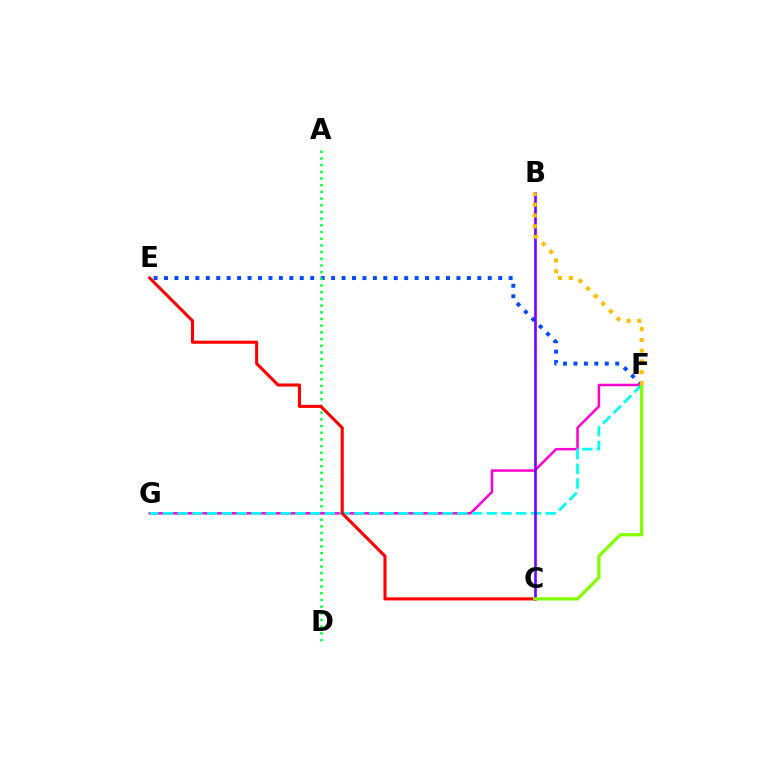{('E', 'F'): [{'color': '#004bff', 'line_style': 'dotted', 'thickness': 2.84}], ('A', 'D'): [{'color': '#00ff39', 'line_style': 'dotted', 'thickness': 1.82}], ('F', 'G'): [{'color': '#ff00cf', 'line_style': 'solid', 'thickness': 1.8}, {'color': '#00fff6', 'line_style': 'dashed', 'thickness': 2.0}], ('C', 'E'): [{'color': '#ff0000', 'line_style': 'solid', 'thickness': 2.22}], ('B', 'C'): [{'color': '#7200ff', 'line_style': 'solid', 'thickness': 1.89}], ('C', 'F'): [{'color': '#84ff00', 'line_style': 'solid', 'thickness': 2.36}], ('B', 'F'): [{'color': '#ffbd00', 'line_style': 'dotted', 'thickness': 2.92}]}